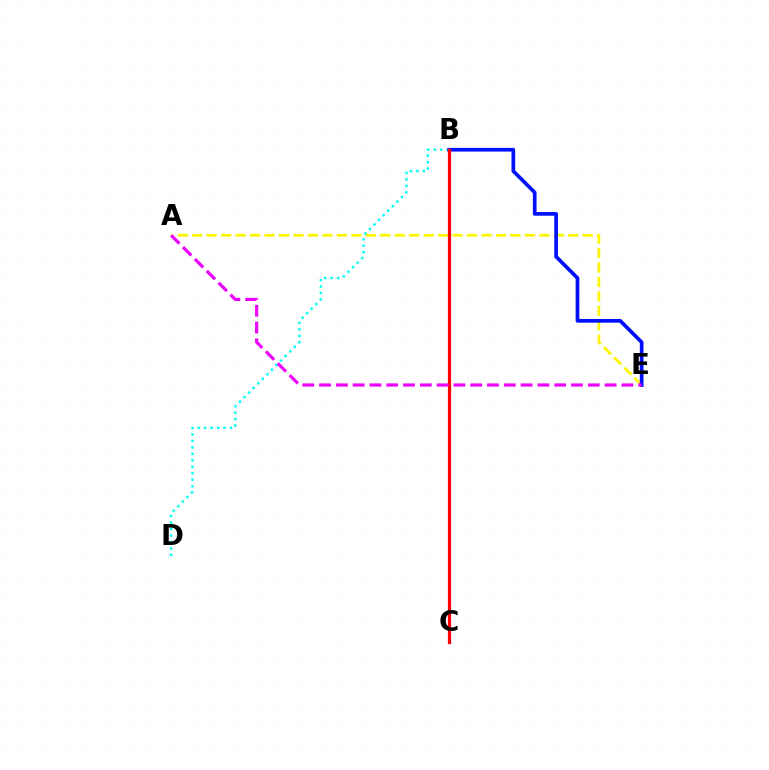{('B', 'D'): [{'color': '#00fff6', 'line_style': 'dotted', 'thickness': 1.76}], ('B', 'C'): [{'color': '#08ff00', 'line_style': 'dashed', 'thickness': 2.08}, {'color': '#ff0000', 'line_style': 'solid', 'thickness': 2.34}], ('A', 'E'): [{'color': '#fcf500', 'line_style': 'dashed', 'thickness': 1.96}, {'color': '#ee00ff', 'line_style': 'dashed', 'thickness': 2.28}], ('B', 'E'): [{'color': '#0010ff', 'line_style': 'solid', 'thickness': 2.66}]}